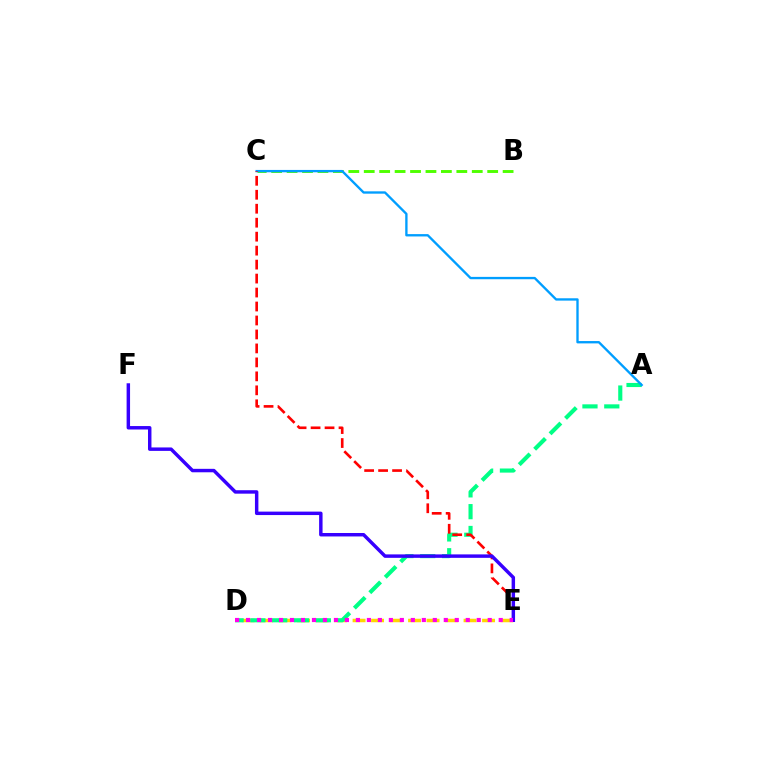{('B', 'C'): [{'color': '#4fff00', 'line_style': 'dashed', 'thickness': 2.1}], ('D', 'E'): [{'color': '#ffd500', 'line_style': 'dashed', 'thickness': 2.51}, {'color': '#ff00ed', 'line_style': 'dotted', 'thickness': 2.98}], ('A', 'D'): [{'color': '#00ff86', 'line_style': 'dashed', 'thickness': 2.96}], ('A', 'C'): [{'color': '#009eff', 'line_style': 'solid', 'thickness': 1.69}], ('C', 'E'): [{'color': '#ff0000', 'line_style': 'dashed', 'thickness': 1.9}], ('E', 'F'): [{'color': '#3700ff', 'line_style': 'solid', 'thickness': 2.48}]}